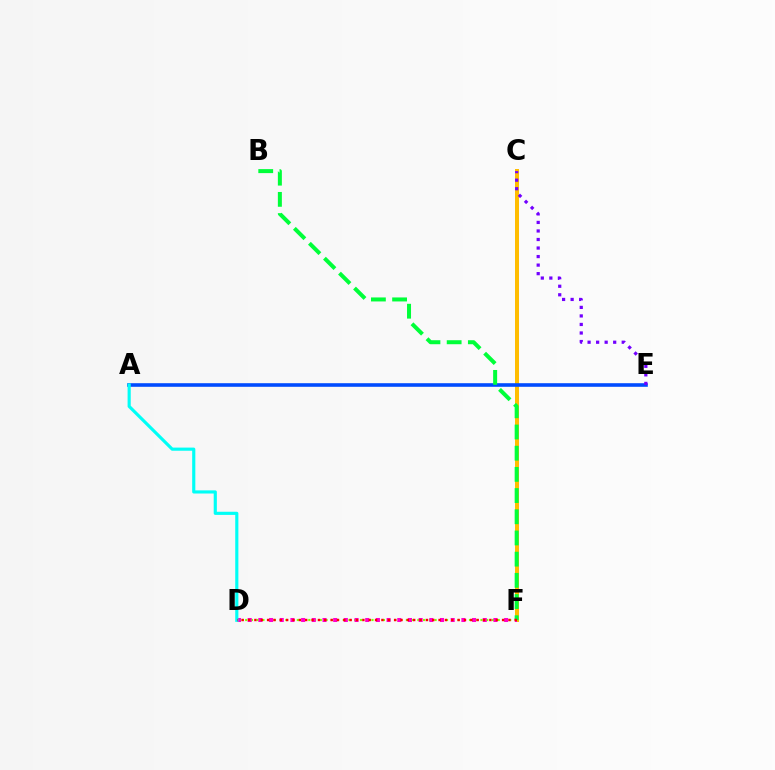{('C', 'F'): [{'color': '#ffbd00', 'line_style': 'solid', 'thickness': 2.88}], ('D', 'F'): [{'color': '#84ff00', 'line_style': 'dotted', 'thickness': 1.56}, {'color': '#ff00cf', 'line_style': 'dotted', 'thickness': 2.9}, {'color': '#ff0000', 'line_style': 'dotted', 'thickness': 1.73}], ('A', 'E'): [{'color': '#004bff', 'line_style': 'solid', 'thickness': 2.59}], ('B', 'F'): [{'color': '#00ff39', 'line_style': 'dashed', 'thickness': 2.88}], ('A', 'D'): [{'color': '#00fff6', 'line_style': 'solid', 'thickness': 2.27}], ('C', 'E'): [{'color': '#7200ff', 'line_style': 'dotted', 'thickness': 2.32}]}